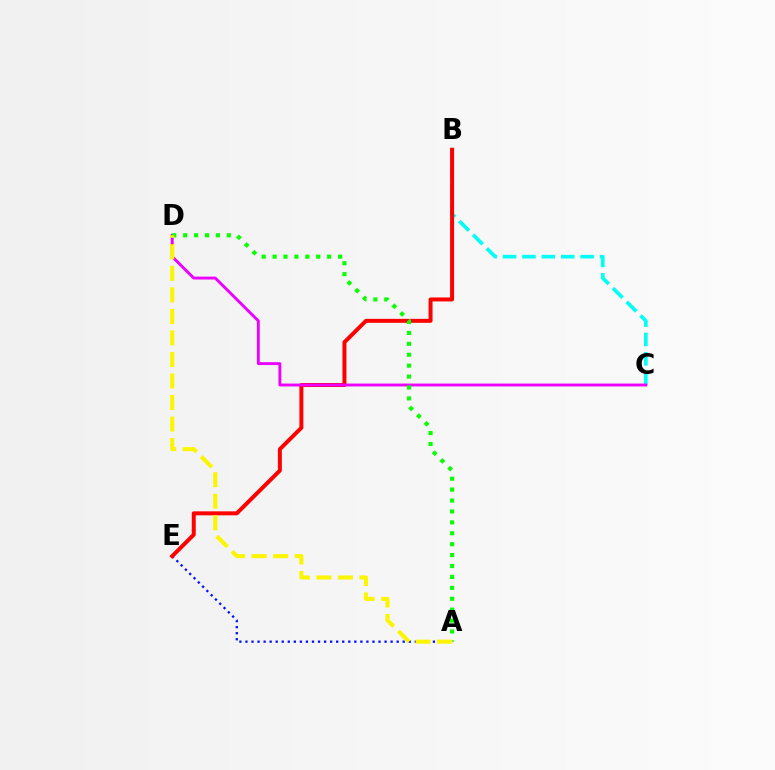{('A', 'E'): [{'color': '#0010ff', 'line_style': 'dotted', 'thickness': 1.64}], ('B', 'C'): [{'color': '#00fff6', 'line_style': 'dashed', 'thickness': 2.63}], ('B', 'E'): [{'color': '#ff0000', 'line_style': 'solid', 'thickness': 2.87}], ('C', 'D'): [{'color': '#ee00ff', 'line_style': 'solid', 'thickness': 2.08}], ('A', 'D'): [{'color': '#08ff00', 'line_style': 'dotted', 'thickness': 2.97}, {'color': '#fcf500', 'line_style': 'dashed', 'thickness': 2.93}]}